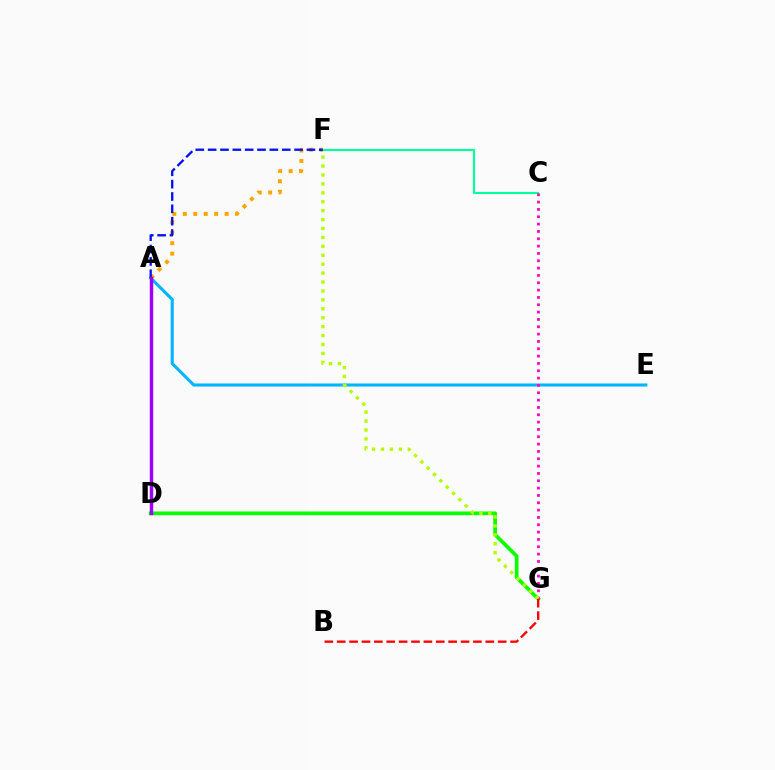{('A', 'E'): [{'color': '#00b5ff', 'line_style': 'solid', 'thickness': 2.21}], ('C', 'F'): [{'color': '#00ff9d', 'line_style': 'solid', 'thickness': 1.54}], ('D', 'G'): [{'color': '#08ff00', 'line_style': 'solid', 'thickness': 2.67}], ('C', 'G'): [{'color': '#ff00bd', 'line_style': 'dotted', 'thickness': 1.99}], ('A', 'F'): [{'color': '#ffa500', 'line_style': 'dotted', 'thickness': 2.84}, {'color': '#0010ff', 'line_style': 'dashed', 'thickness': 1.68}], ('F', 'G'): [{'color': '#b3ff00', 'line_style': 'dotted', 'thickness': 2.42}], ('A', 'D'): [{'color': '#9b00ff', 'line_style': 'solid', 'thickness': 2.48}], ('B', 'G'): [{'color': '#ff0000', 'line_style': 'dashed', 'thickness': 1.68}]}